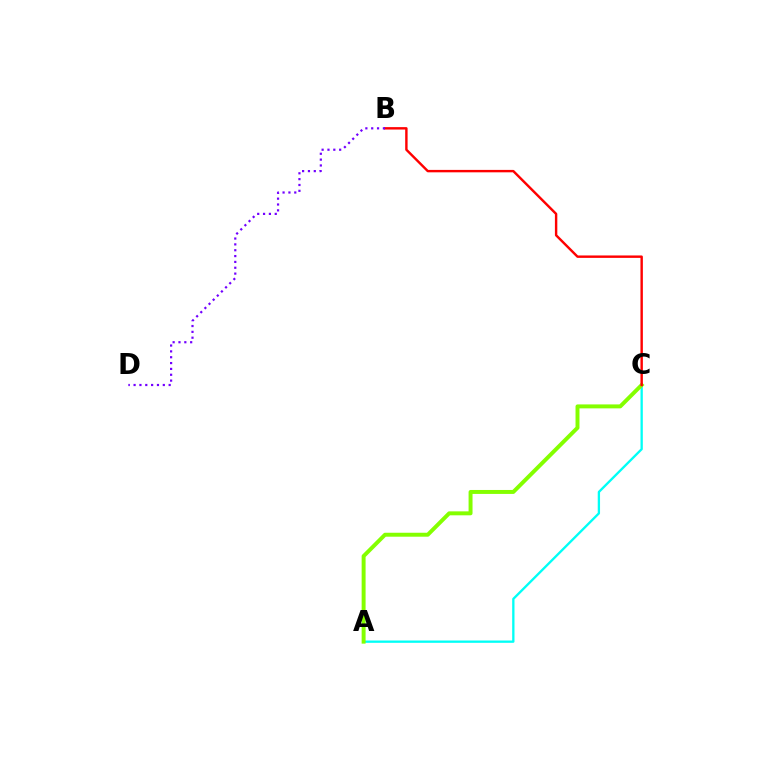{('A', 'C'): [{'color': '#00fff6', 'line_style': 'solid', 'thickness': 1.67}, {'color': '#84ff00', 'line_style': 'solid', 'thickness': 2.85}], ('B', 'C'): [{'color': '#ff0000', 'line_style': 'solid', 'thickness': 1.74}], ('B', 'D'): [{'color': '#7200ff', 'line_style': 'dotted', 'thickness': 1.59}]}